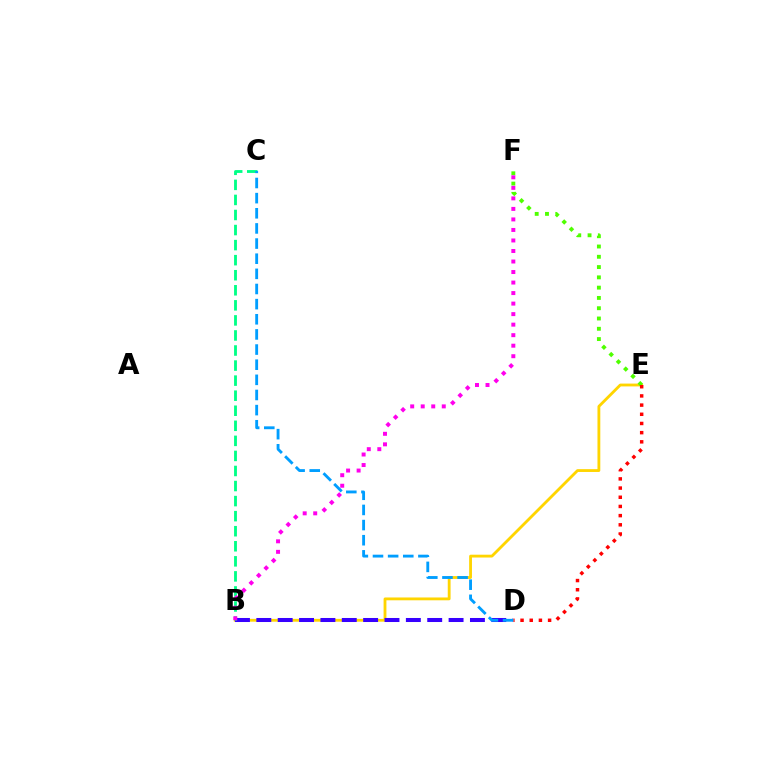{('B', 'E'): [{'color': '#ffd500', 'line_style': 'solid', 'thickness': 2.03}], ('B', 'D'): [{'color': '#3700ff', 'line_style': 'dashed', 'thickness': 2.9}], ('E', 'F'): [{'color': '#4fff00', 'line_style': 'dotted', 'thickness': 2.79}], ('D', 'E'): [{'color': '#ff0000', 'line_style': 'dotted', 'thickness': 2.5}], ('B', 'C'): [{'color': '#00ff86', 'line_style': 'dashed', 'thickness': 2.05}], ('C', 'D'): [{'color': '#009eff', 'line_style': 'dashed', 'thickness': 2.06}], ('B', 'F'): [{'color': '#ff00ed', 'line_style': 'dotted', 'thickness': 2.86}]}